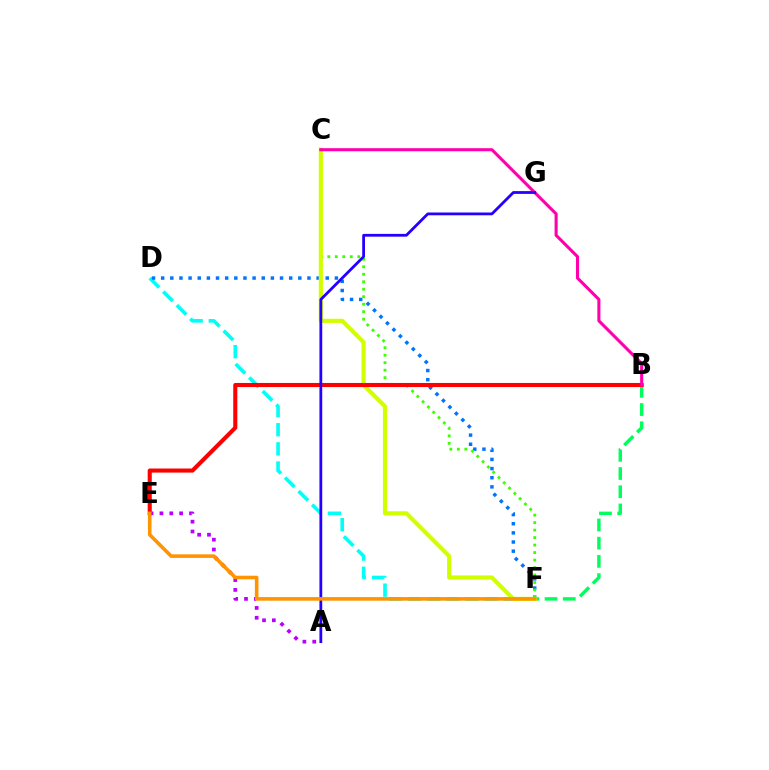{('B', 'F'): [{'color': '#00ff5c', 'line_style': 'dashed', 'thickness': 2.47}], ('D', 'F'): [{'color': '#00fff6', 'line_style': 'dashed', 'thickness': 2.6}, {'color': '#0074ff', 'line_style': 'dotted', 'thickness': 2.48}], ('C', 'F'): [{'color': '#3dff00', 'line_style': 'dotted', 'thickness': 2.03}, {'color': '#d1ff00', 'line_style': 'solid', 'thickness': 2.98}], ('A', 'E'): [{'color': '#b900ff', 'line_style': 'dotted', 'thickness': 2.68}], ('B', 'E'): [{'color': '#ff0000', 'line_style': 'solid', 'thickness': 2.94}], ('B', 'C'): [{'color': '#ff00ac', 'line_style': 'solid', 'thickness': 2.21}], ('A', 'G'): [{'color': '#2500ff', 'line_style': 'solid', 'thickness': 2.01}], ('E', 'F'): [{'color': '#ff9400', 'line_style': 'solid', 'thickness': 2.58}]}